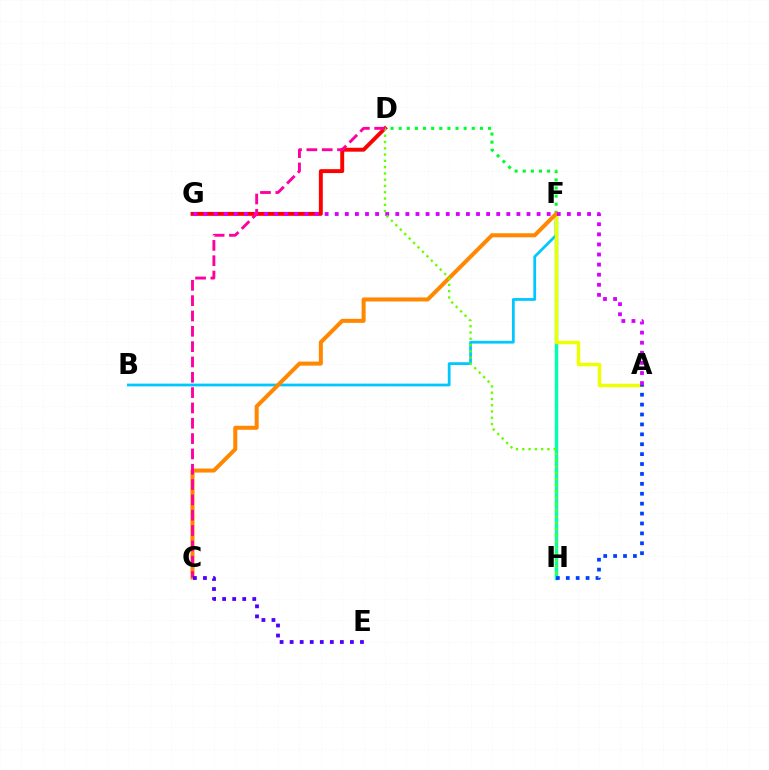{('B', 'F'): [{'color': '#00c7ff', 'line_style': 'solid', 'thickness': 1.99}], ('D', 'G'): [{'color': '#ff0000', 'line_style': 'solid', 'thickness': 2.82}], ('F', 'H'): [{'color': '#00ffaf', 'line_style': 'solid', 'thickness': 2.47}], ('D', 'F'): [{'color': '#00ff27', 'line_style': 'dotted', 'thickness': 2.21}], ('A', 'F'): [{'color': '#eeff00', 'line_style': 'solid', 'thickness': 2.51}], ('C', 'F'): [{'color': '#ff8800', 'line_style': 'solid', 'thickness': 2.89}], ('A', 'G'): [{'color': '#d600ff', 'line_style': 'dotted', 'thickness': 2.74}], ('A', 'H'): [{'color': '#003fff', 'line_style': 'dotted', 'thickness': 2.69}], ('D', 'H'): [{'color': '#66ff00', 'line_style': 'dotted', 'thickness': 1.7}], ('C', 'D'): [{'color': '#ff00a0', 'line_style': 'dashed', 'thickness': 2.08}], ('C', 'E'): [{'color': '#4f00ff', 'line_style': 'dotted', 'thickness': 2.73}]}